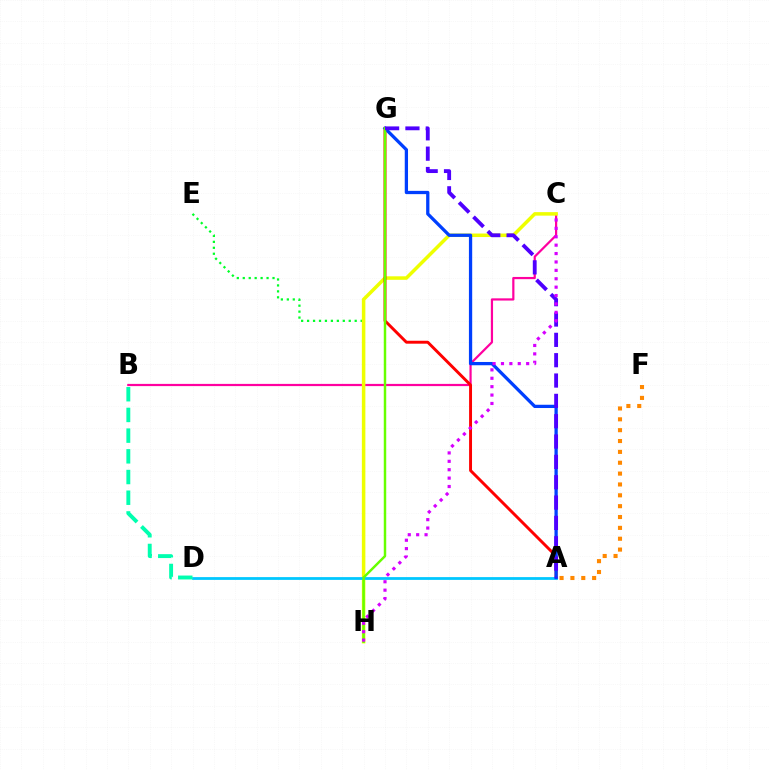{('B', 'C'): [{'color': '#ff00a0', 'line_style': 'solid', 'thickness': 1.59}], ('E', 'H'): [{'color': '#00ff27', 'line_style': 'dotted', 'thickness': 1.62}], ('C', 'H'): [{'color': '#eeff00', 'line_style': 'solid', 'thickness': 2.53}, {'color': '#d600ff', 'line_style': 'dotted', 'thickness': 2.28}], ('A', 'G'): [{'color': '#ff0000', 'line_style': 'solid', 'thickness': 2.11}, {'color': '#003fff', 'line_style': 'solid', 'thickness': 2.35}, {'color': '#4f00ff', 'line_style': 'dashed', 'thickness': 2.76}], ('A', 'D'): [{'color': '#00c7ff', 'line_style': 'solid', 'thickness': 2.0}], ('B', 'D'): [{'color': '#00ffaf', 'line_style': 'dashed', 'thickness': 2.81}], ('G', 'H'): [{'color': '#66ff00', 'line_style': 'solid', 'thickness': 1.77}], ('A', 'F'): [{'color': '#ff8800', 'line_style': 'dotted', 'thickness': 2.95}]}